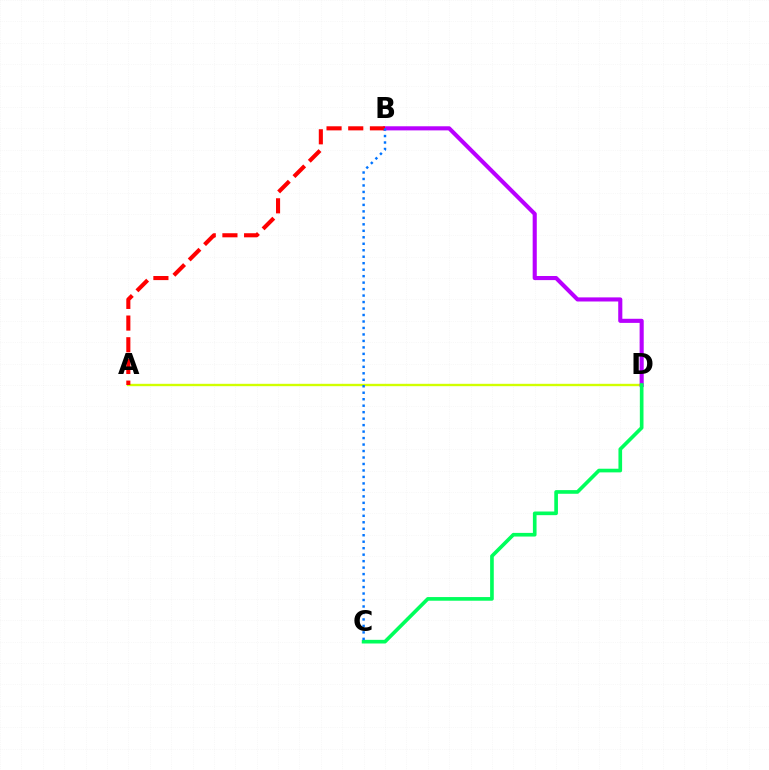{('A', 'D'): [{'color': '#d1ff00', 'line_style': 'solid', 'thickness': 1.71}], ('B', 'D'): [{'color': '#b900ff', 'line_style': 'solid', 'thickness': 2.96}], ('A', 'B'): [{'color': '#ff0000', 'line_style': 'dashed', 'thickness': 2.95}], ('C', 'D'): [{'color': '#00ff5c', 'line_style': 'solid', 'thickness': 2.63}], ('B', 'C'): [{'color': '#0074ff', 'line_style': 'dotted', 'thickness': 1.76}]}